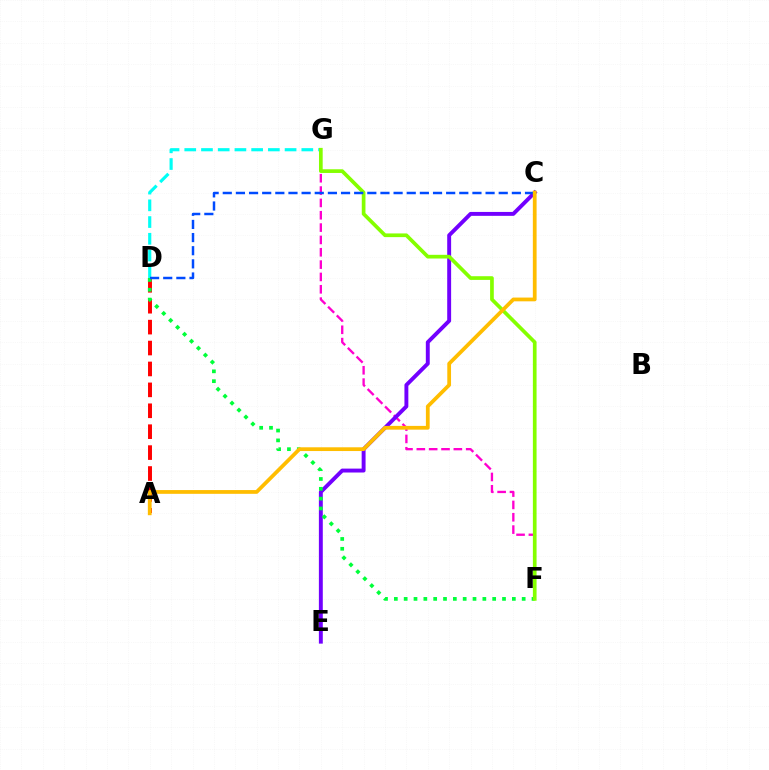{('F', 'G'): [{'color': '#ff00cf', 'line_style': 'dashed', 'thickness': 1.68}, {'color': '#84ff00', 'line_style': 'solid', 'thickness': 2.66}], ('A', 'D'): [{'color': '#ff0000', 'line_style': 'dashed', 'thickness': 2.84}], ('C', 'E'): [{'color': '#7200ff', 'line_style': 'solid', 'thickness': 2.82}], ('D', 'G'): [{'color': '#00fff6', 'line_style': 'dashed', 'thickness': 2.27}], ('D', 'F'): [{'color': '#00ff39', 'line_style': 'dotted', 'thickness': 2.67}], ('C', 'D'): [{'color': '#004bff', 'line_style': 'dashed', 'thickness': 1.79}], ('A', 'C'): [{'color': '#ffbd00', 'line_style': 'solid', 'thickness': 2.7}]}